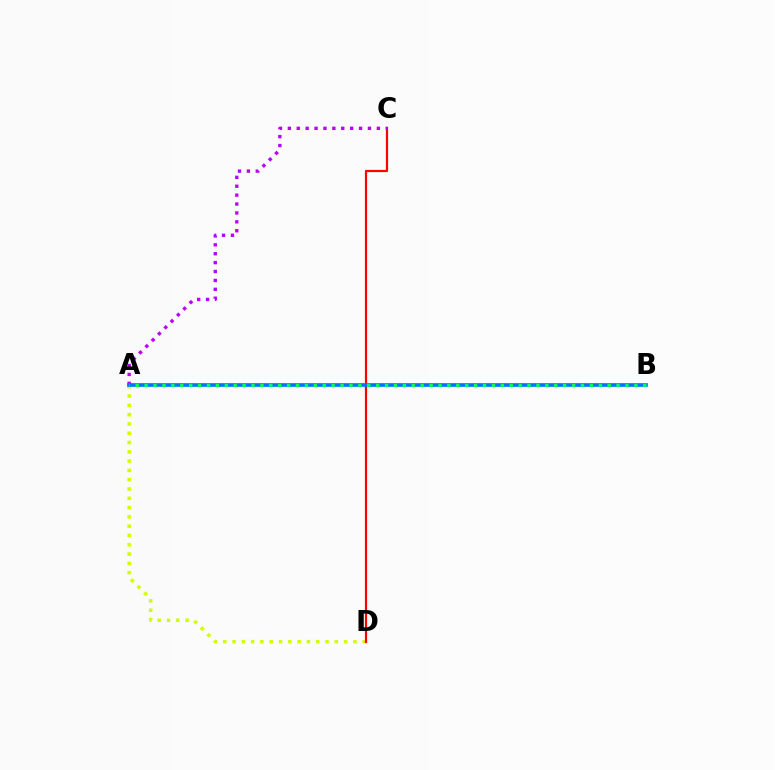{('A', 'D'): [{'color': '#d1ff00', 'line_style': 'dotted', 'thickness': 2.53}], ('C', 'D'): [{'color': '#ff0000', 'line_style': 'solid', 'thickness': 1.58}], ('A', 'C'): [{'color': '#b900ff', 'line_style': 'dotted', 'thickness': 2.42}], ('A', 'B'): [{'color': '#0074ff', 'line_style': 'solid', 'thickness': 2.65}, {'color': '#00ff5c', 'line_style': 'dotted', 'thickness': 2.42}]}